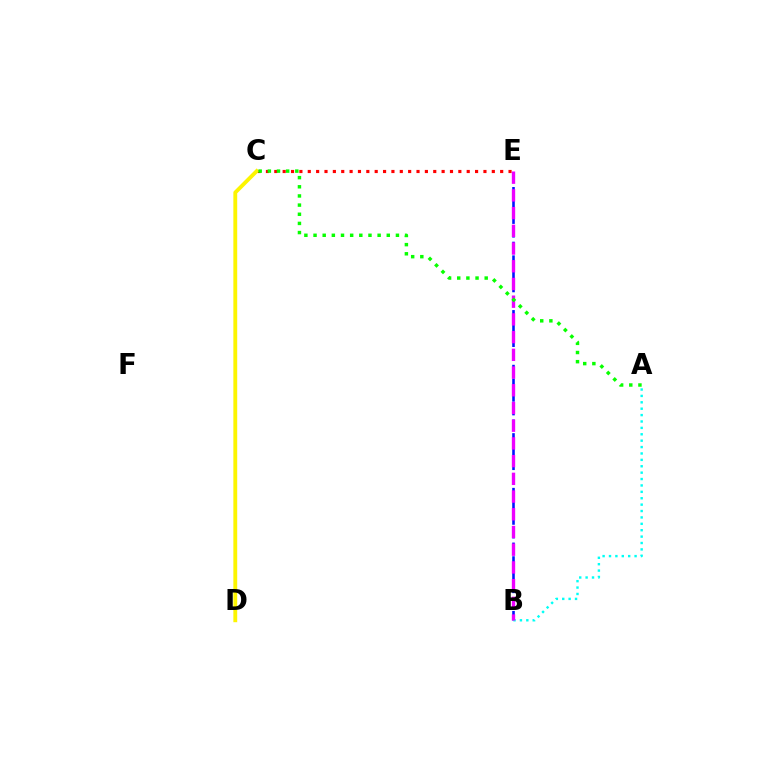{('B', 'E'): [{'color': '#0010ff', 'line_style': 'dashed', 'thickness': 1.86}, {'color': '#ee00ff', 'line_style': 'dashed', 'thickness': 2.41}], ('C', 'E'): [{'color': '#ff0000', 'line_style': 'dotted', 'thickness': 2.27}], ('A', 'B'): [{'color': '#00fff6', 'line_style': 'dotted', 'thickness': 1.74}], ('C', 'D'): [{'color': '#fcf500', 'line_style': 'solid', 'thickness': 2.77}], ('A', 'C'): [{'color': '#08ff00', 'line_style': 'dotted', 'thickness': 2.49}]}